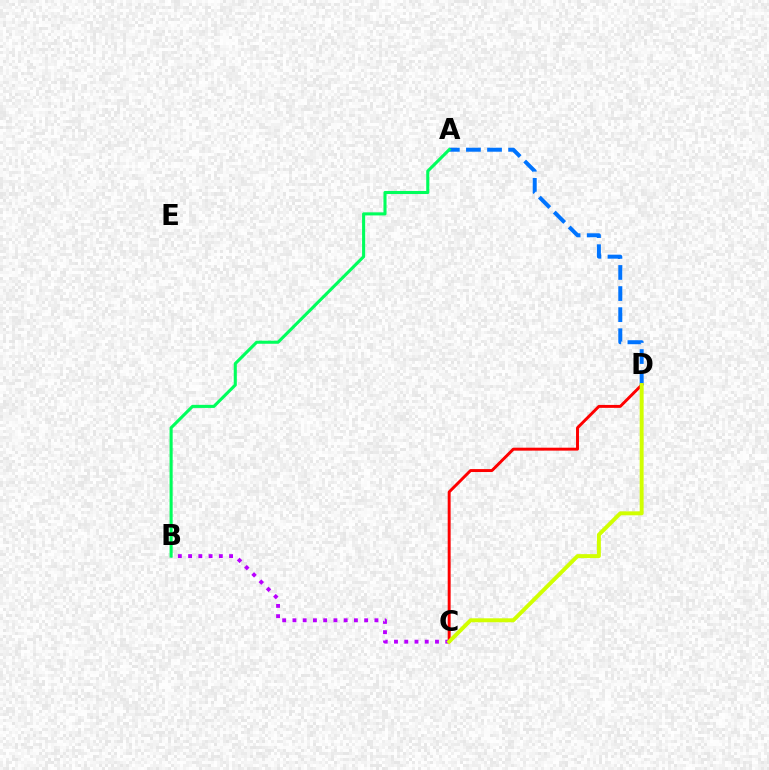{('A', 'D'): [{'color': '#0074ff', 'line_style': 'dashed', 'thickness': 2.87}], ('C', 'D'): [{'color': '#ff0000', 'line_style': 'solid', 'thickness': 2.12}, {'color': '#d1ff00', 'line_style': 'solid', 'thickness': 2.83}], ('B', 'C'): [{'color': '#b900ff', 'line_style': 'dotted', 'thickness': 2.78}], ('A', 'B'): [{'color': '#00ff5c', 'line_style': 'solid', 'thickness': 2.22}]}